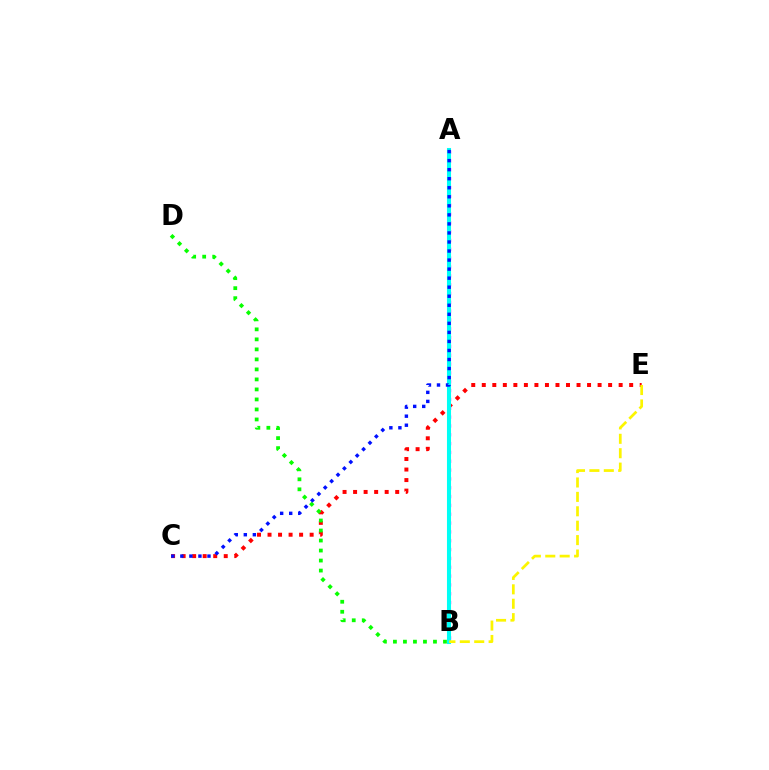{('C', 'E'): [{'color': '#ff0000', 'line_style': 'dotted', 'thickness': 2.86}], ('A', 'B'): [{'color': '#ee00ff', 'line_style': 'dotted', 'thickness': 2.4}, {'color': '#00fff6', 'line_style': 'solid', 'thickness': 2.93}], ('B', 'D'): [{'color': '#08ff00', 'line_style': 'dotted', 'thickness': 2.72}], ('A', 'C'): [{'color': '#0010ff', 'line_style': 'dotted', 'thickness': 2.46}], ('B', 'E'): [{'color': '#fcf500', 'line_style': 'dashed', 'thickness': 1.96}]}